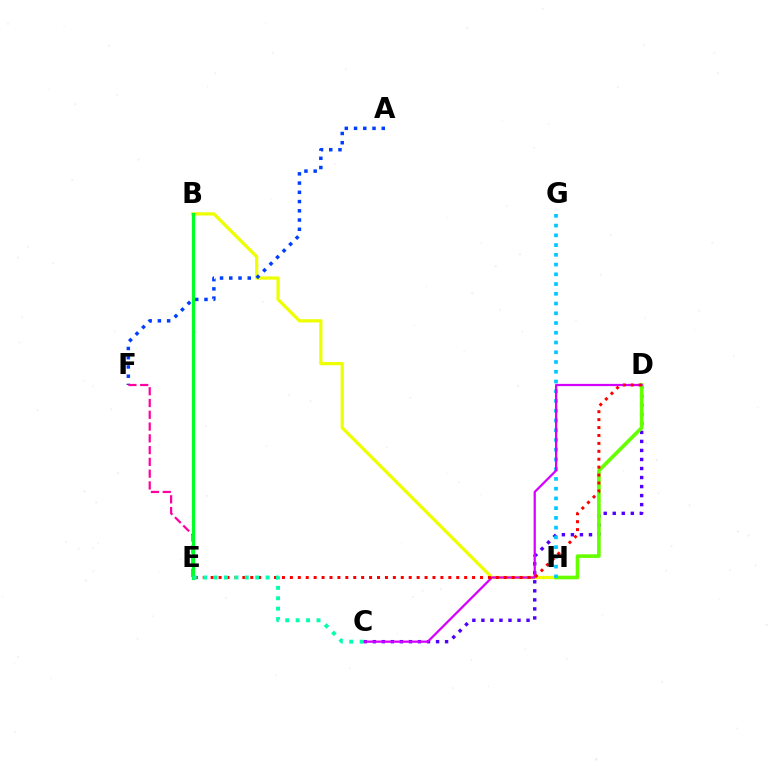{('B', 'H'): [{'color': '#eeff00', 'line_style': 'solid', 'thickness': 2.33}], ('A', 'F'): [{'color': '#003fff', 'line_style': 'dotted', 'thickness': 2.51}], ('C', 'D'): [{'color': '#4f00ff', 'line_style': 'dotted', 'thickness': 2.45}, {'color': '#d600ff', 'line_style': 'solid', 'thickness': 1.62}], ('B', 'E'): [{'color': '#ff8800', 'line_style': 'dotted', 'thickness': 2.1}, {'color': '#00ff27', 'line_style': 'solid', 'thickness': 2.31}], ('D', 'H'): [{'color': '#66ff00', 'line_style': 'solid', 'thickness': 2.62}], ('G', 'H'): [{'color': '#00c7ff', 'line_style': 'dotted', 'thickness': 2.65}], ('E', 'F'): [{'color': '#ff00a0', 'line_style': 'dashed', 'thickness': 1.6}], ('D', 'E'): [{'color': '#ff0000', 'line_style': 'dotted', 'thickness': 2.15}], ('C', 'E'): [{'color': '#00ffaf', 'line_style': 'dotted', 'thickness': 2.83}]}